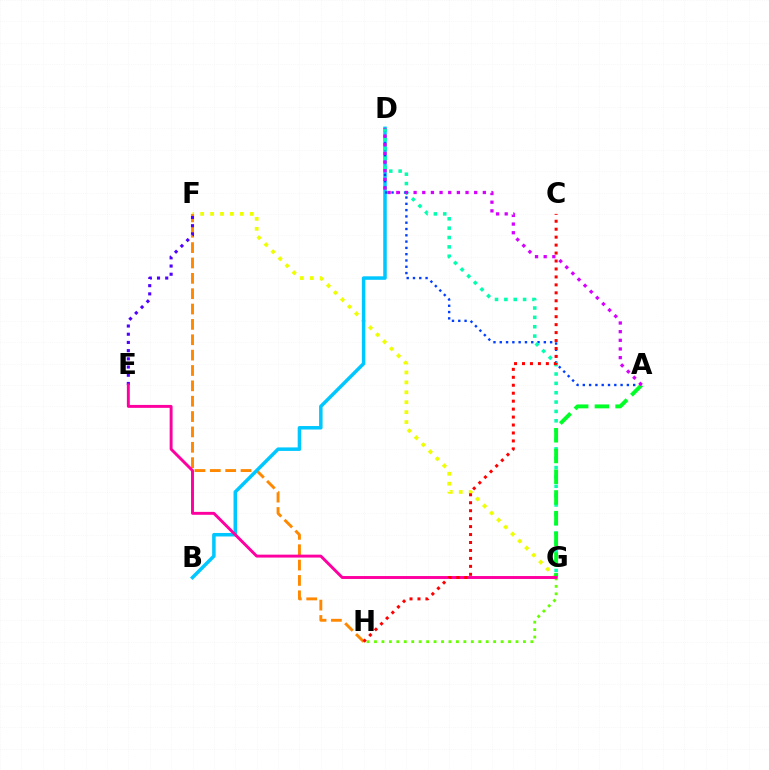{('F', 'G'): [{'color': '#eeff00', 'line_style': 'dotted', 'thickness': 2.69}], ('F', 'H'): [{'color': '#ff8800', 'line_style': 'dashed', 'thickness': 2.09}], ('E', 'F'): [{'color': '#4f00ff', 'line_style': 'dotted', 'thickness': 2.23}], ('G', 'H'): [{'color': '#66ff00', 'line_style': 'dotted', 'thickness': 2.02}], ('B', 'D'): [{'color': '#00c7ff', 'line_style': 'solid', 'thickness': 2.52}], ('A', 'D'): [{'color': '#003fff', 'line_style': 'dotted', 'thickness': 1.71}, {'color': '#d600ff', 'line_style': 'dotted', 'thickness': 2.35}], ('D', 'G'): [{'color': '#00ffaf', 'line_style': 'dotted', 'thickness': 2.54}], ('A', 'G'): [{'color': '#00ff27', 'line_style': 'dashed', 'thickness': 2.81}], ('E', 'G'): [{'color': '#ff00a0', 'line_style': 'solid', 'thickness': 2.11}], ('C', 'H'): [{'color': '#ff0000', 'line_style': 'dotted', 'thickness': 2.16}]}